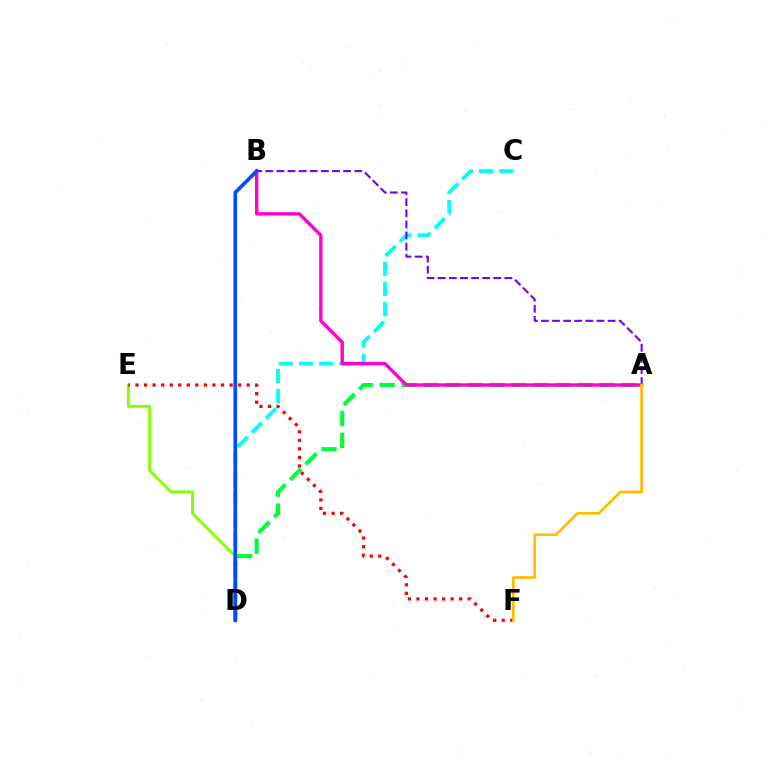{('C', 'D'): [{'color': '#00fff6', 'line_style': 'dashed', 'thickness': 2.74}], ('A', 'D'): [{'color': '#00ff39', 'line_style': 'dashed', 'thickness': 2.98}], ('D', 'E'): [{'color': '#84ff00', 'line_style': 'solid', 'thickness': 2.11}], ('E', 'F'): [{'color': '#ff0000', 'line_style': 'dotted', 'thickness': 2.32}], ('A', 'B'): [{'color': '#7200ff', 'line_style': 'dashed', 'thickness': 1.51}, {'color': '#ff00cf', 'line_style': 'solid', 'thickness': 2.44}], ('B', 'D'): [{'color': '#004bff', 'line_style': 'solid', 'thickness': 2.64}], ('A', 'F'): [{'color': '#ffbd00', 'line_style': 'solid', 'thickness': 1.95}]}